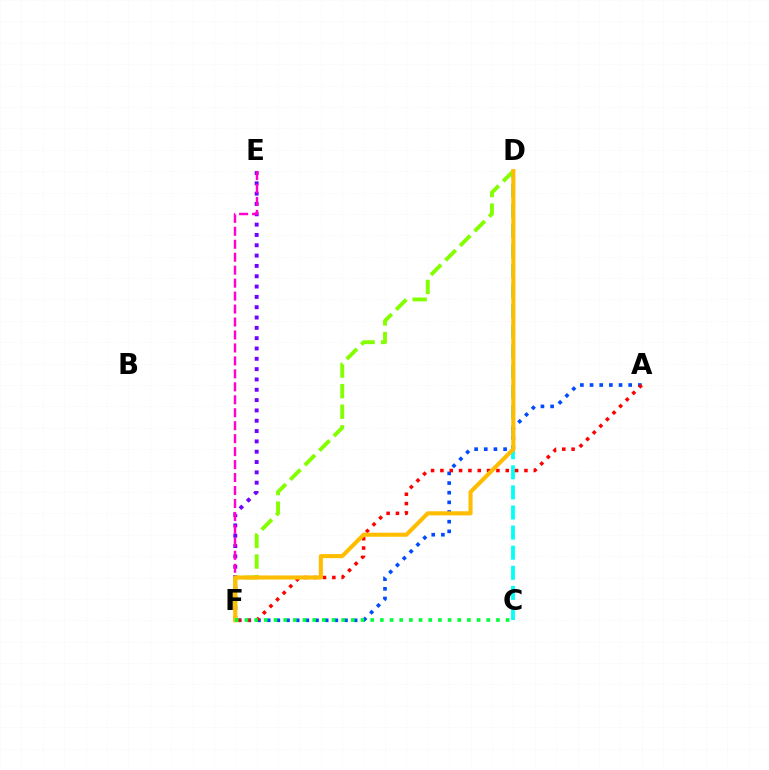{('E', 'F'): [{'color': '#7200ff', 'line_style': 'dotted', 'thickness': 2.8}, {'color': '#ff00cf', 'line_style': 'dashed', 'thickness': 1.76}], ('C', 'D'): [{'color': '#00fff6', 'line_style': 'dashed', 'thickness': 2.73}], ('A', 'F'): [{'color': '#004bff', 'line_style': 'dotted', 'thickness': 2.62}, {'color': '#ff0000', 'line_style': 'dotted', 'thickness': 2.54}], ('D', 'F'): [{'color': '#84ff00', 'line_style': 'dashed', 'thickness': 2.8}, {'color': '#ffbd00', 'line_style': 'solid', 'thickness': 2.95}], ('C', 'F'): [{'color': '#00ff39', 'line_style': 'dotted', 'thickness': 2.63}]}